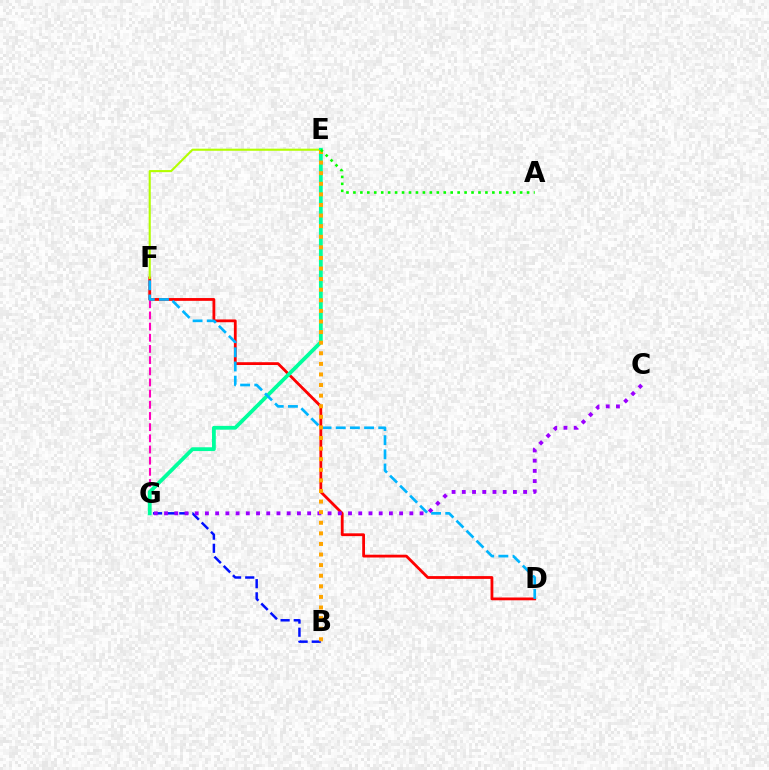{('B', 'G'): [{'color': '#0010ff', 'line_style': 'dashed', 'thickness': 1.78}], ('F', 'G'): [{'color': '#ff00bd', 'line_style': 'dashed', 'thickness': 1.52}], ('D', 'F'): [{'color': '#ff0000', 'line_style': 'solid', 'thickness': 2.01}, {'color': '#00b5ff', 'line_style': 'dashed', 'thickness': 1.92}], ('E', 'F'): [{'color': '#b3ff00', 'line_style': 'solid', 'thickness': 1.52}], ('E', 'G'): [{'color': '#00ff9d', 'line_style': 'solid', 'thickness': 2.73}], ('C', 'G'): [{'color': '#9b00ff', 'line_style': 'dotted', 'thickness': 2.78}], ('B', 'E'): [{'color': '#ffa500', 'line_style': 'dotted', 'thickness': 2.88}], ('A', 'E'): [{'color': '#08ff00', 'line_style': 'dotted', 'thickness': 1.89}]}